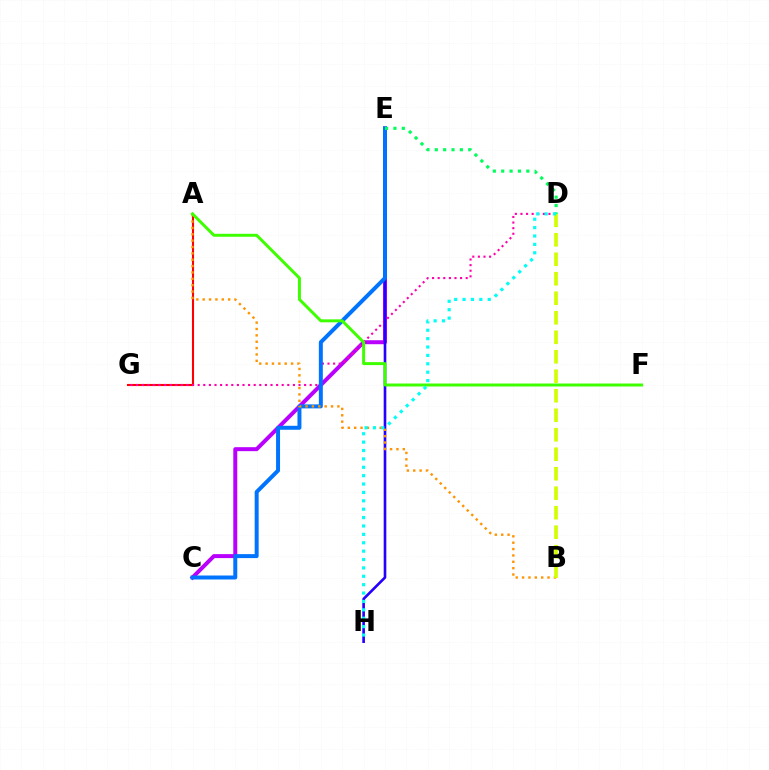{('A', 'G'): [{'color': '#ff0000', 'line_style': 'solid', 'thickness': 1.51}], ('C', 'E'): [{'color': '#b900ff', 'line_style': 'solid', 'thickness': 2.86}, {'color': '#0074ff', 'line_style': 'solid', 'thickness': 2.86}], ('D', 'G'): [{'color': '#ff00ac', 'line_style': 'dotted', 'thickness': 1.52}], ('E', 'H'): [{'color': '#2500ff', 'line_style': 'solid', 'thickness': 1.9}], ('A', 'B'): [{'color': '#ff9400', 'line_style': 'dotted', 'thickness': 1.73}], ('B', 'D'): [{'color': '#d1ff00', 'line_style': 'dashed', 'thickness': 2.65}], ('A', 'F'): [{'color': '#3dff00', 'line_style': 'solid', 'thickness': 2.13}], ('D', 'E'): [{'color': '#00ff5c', 'line_style': 'dotted', 'thickness': 2.27}], ('D', 'H'): [{'color': '#00fff6', 'line_style': 'dotted', 'thickness': 2.28}]}